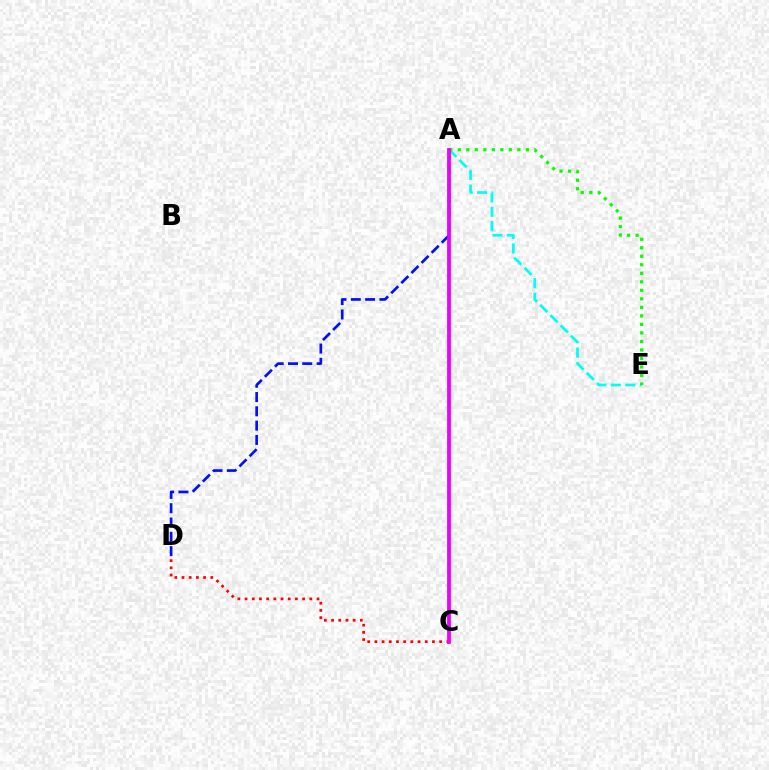{('A', 'E'): [{'color': '#00fff6', 'line_style': 'dashed', 'thickness': 1.97}, {'color': '#08ff00', 'line_style': 'dotted', 'thickness': 2.31}], ('A', 'C'): [{'color': '#fcf500', 'line_style': 'dotted', 'thickness': 1.78}, {'color': '#ee00ff', 'line_style': 'solid', 'thickness': 2.73}], ('C', 'D'): [{'color': '#ff0000', 'line_style': 'dotted', 'thickness': 1.95}], ('A', 'D'): [{'color': '#0010ff', 'line_style': 'dashed', 'thickness': 1.94}]}